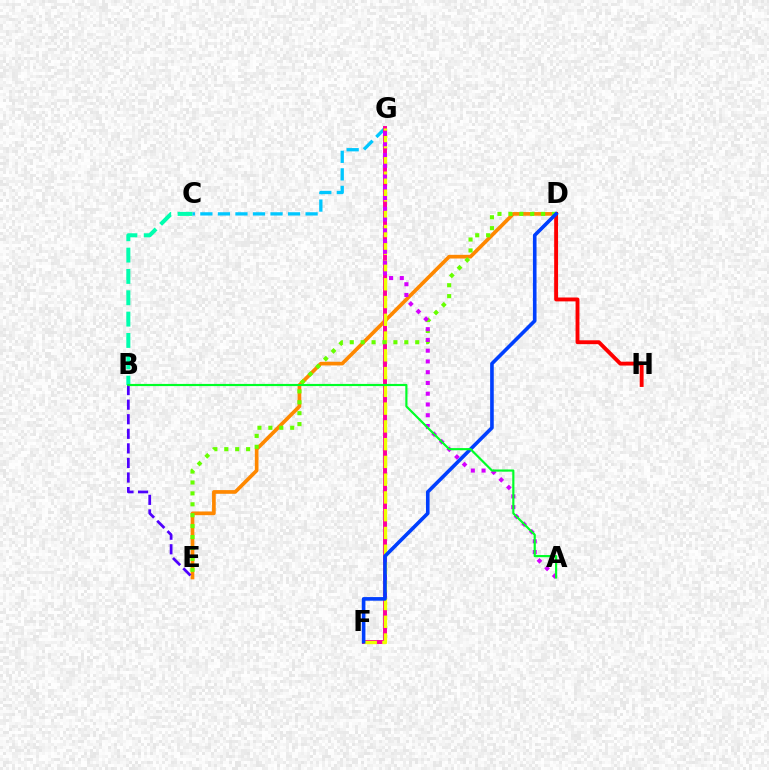{('B', 'C'): [{'color': '#00ffaf', 'line_style': 'dashed', 'thickness': 2.9}], ('C', 'G'): [{'color': '#00c7ff', 'line_style': 'dashed', 'thickness': 2.38}], ('D', 'E'): [{'color': '#ff8800', 'line_style': 'solid', 'thickness': 2.65}, {'color': '#66ff00', 'line_style': 'dotted', 'thickness': 2.97}], ('D', 'H'): [{'color': '#ff0000', 'line_style': 'solid', 'thickness': 2.79}], ('F', 'G'): [{'color': '#ff00a0', 'line_style': 'solid', 'thickness': 2.85}, {'color': '#eeff00', 'line_style': 'dashed', 'thickness': 2.41}], ('B', 'E'): [{'color': '#4f00ff', 'line_style': 'dashed', 'thickness': 1.98}], ('A', 'G'): [{'color': '#d600ff', 'line_style': 'dotted', 'thickness': 2.92}], ('D', 'F'): [{'color': '#003fff', 'line_style': 'solid', 'thickness': 2.61}], ('A', 'B'): [{'color': '#00ff27', 'line_style': 'solid', 'thickness': 1.56}]}